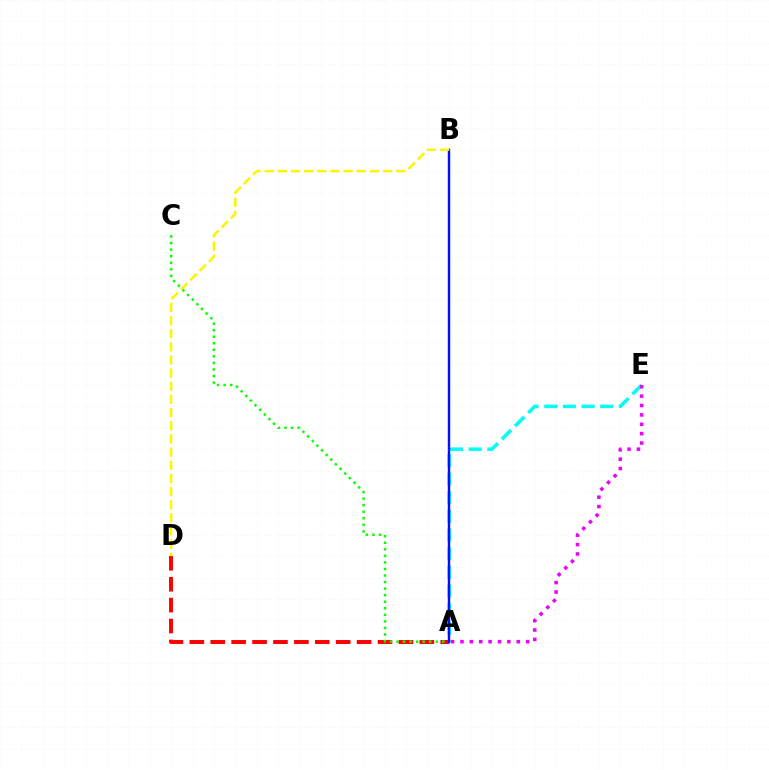{('A', 'E'): [{'color': '#00fff6', 'line_style': 'dashed', 'thickness': 2.53}, {'color': '#ee00ff', 'line_style': 'dotted', 'thickness': 2.55}], ('A', 'D'): [{'color': '#ff0000', 'line_style': 'dashed', 'thickness': 2.84}], ('A', 'C'): [{'color': '#08ff00', 'line_style': 'dotted', 'thickness': 1.78}], ('A', 'B'): [{'color': '#0010ff', 'line_style': 'solid', 'thickness': 1.74}], ('B', 'D'): [{'color': '#fcf500', 'line_style': 'dashed', 'thickness': 1.79}]}